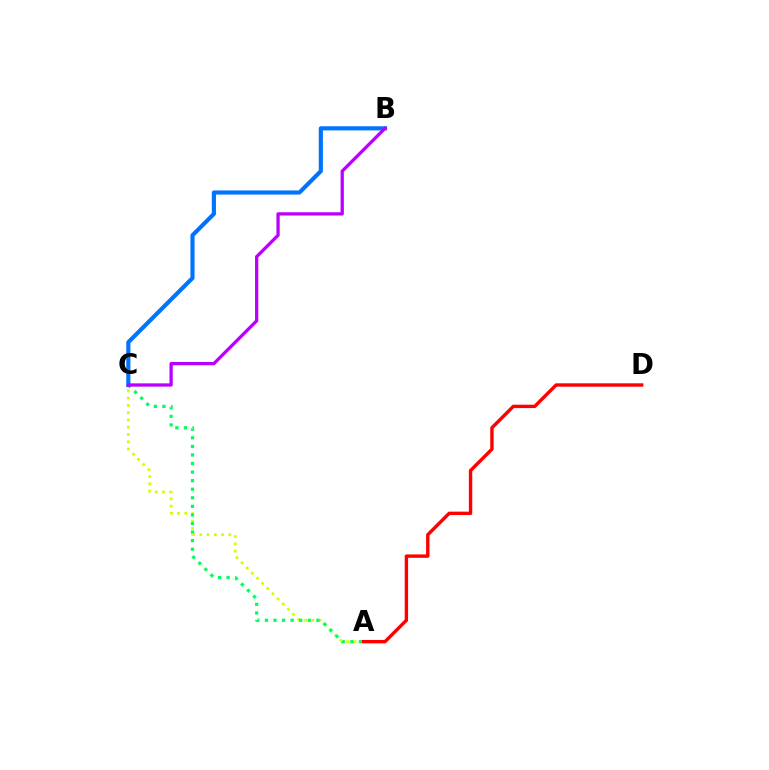{('A', 'C'): [{'color': '#d1ff00', 'line_style': 'dotted', 'thickness': 1.98}, {'color': '#00ff5c', 'line_style': 'dotted', 'thickness': 2.33}], ('B', 'C'): [{'color': '#0074ff', 'line_style': 'solid', 'thickness': 2.98}, {'color': '#b900ff', 'line_style': 'solid', 'thickness': 2.35}], ('A', 'D'): [{'color': '#ff0000', 'line_style': 'solid', 'thickness': 2.44}]}